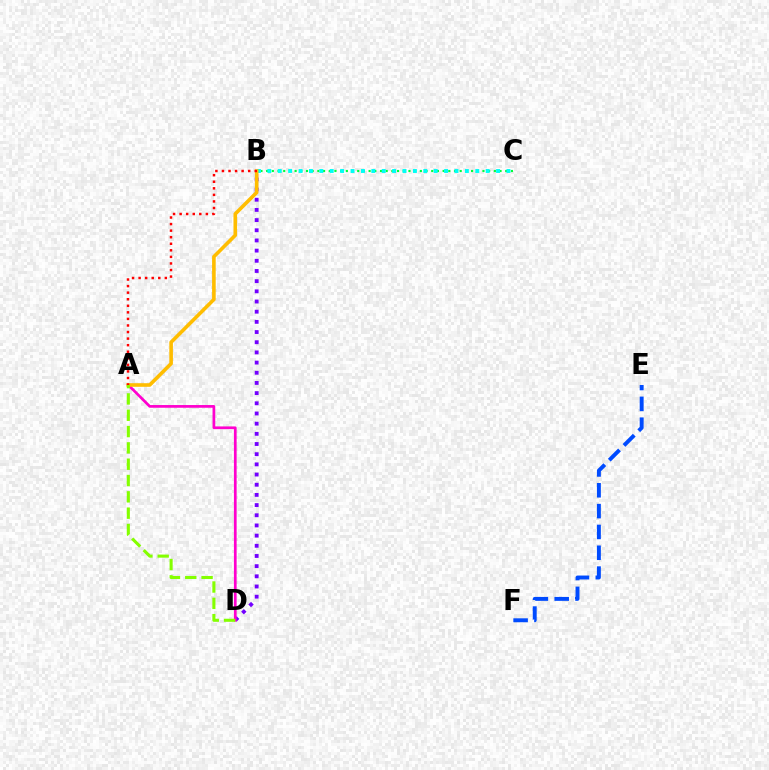{('E', 'F'): [{'color': '#004bff', 'line_style': 'dashed', 'thickness': 2.83}], ('B', 'C'): [{'color': '#00ff39', 'line_style': 'dotted', 'thickness': 1.55}, {'color': '#00fff6', 'line_style': 'dotted', 'thickness': 2.82}], ('B', 'D'): [{'color': '#7200ff', 'line_style': 'dotted', 'thickness': 2.77}], ('A', 'D'): [{'color': '#ff00cf', 'line_style': 'solid', 'thickness': 1.95}, {'color': '#84ff00', 'line_style': 'dashed', 'thickness': 2.22}], ('A', 'B'): [{'color': '#ffbd00', 'line_style': 'solid', 'thickness': 2.6}, {'color': '#ff0000', 'line_style': 'dotted', 'thickness': 1.78}]}